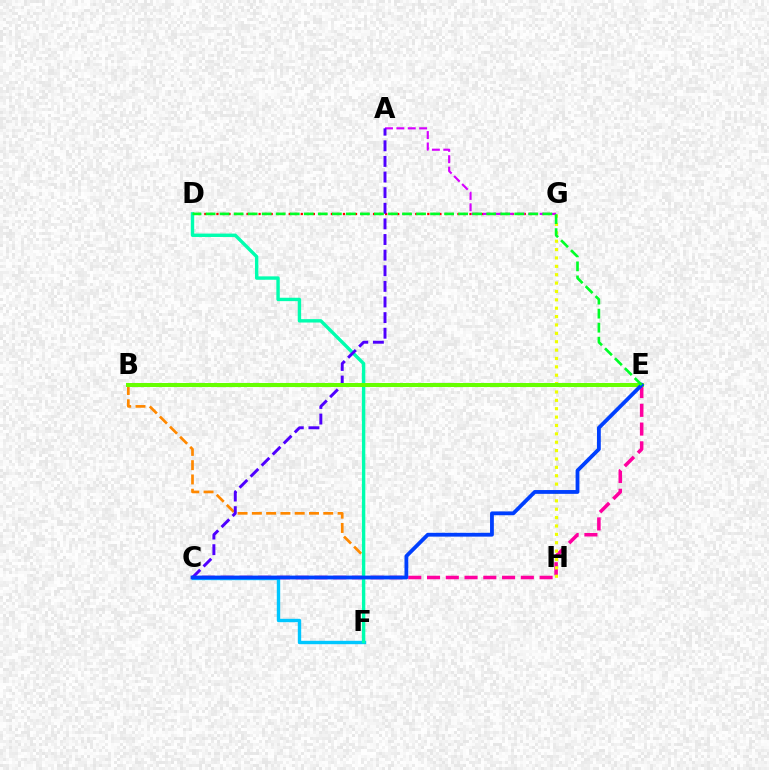{('D', 'G'): [{'color': '#ff0000', 'line_style': 'dotted', 'thickness': 1.64}], ('C', 'E'): [{'color': '#ff00a0', 'line_style': 'dashed', 'thickness': 2.55}, {'color': '#003fff', 'line_style': 'solid', 'thickness': 2.74}], ('B', 'F'): [{'color': '#ff8800', 'line_style': 'dashed', 'thickness': 1.94}], ('A', 'G'): [{'color': '#d600ff', 'line_style': 'dashed', 'thickness': 1.55}], ('C', 'F'): [{'color': '#00c7ff', 'line_style': 'solid', 'thickness': 2.44}], ('G', 'H'): [{'color': '#eeff00', 'line_style': 'dotted', 'thickness': 2.28}], ('D', 'F'): [{'color': '#00ffaf', 'line_style': 'solid', 'thickness': 2.44}], ('A', 'C'): [{'color': '#4f00ff', 'line_style': 'dashed', 'thickness': 2.12}], ('B', 'E'): [{'color': '#66ff00', 'line_style': 'solid', 'thickness': 2.9}], ('D', 'E'): [{'color': '#00ff27', 'line_style': 'dashed', 'thickness': 1.91}]}